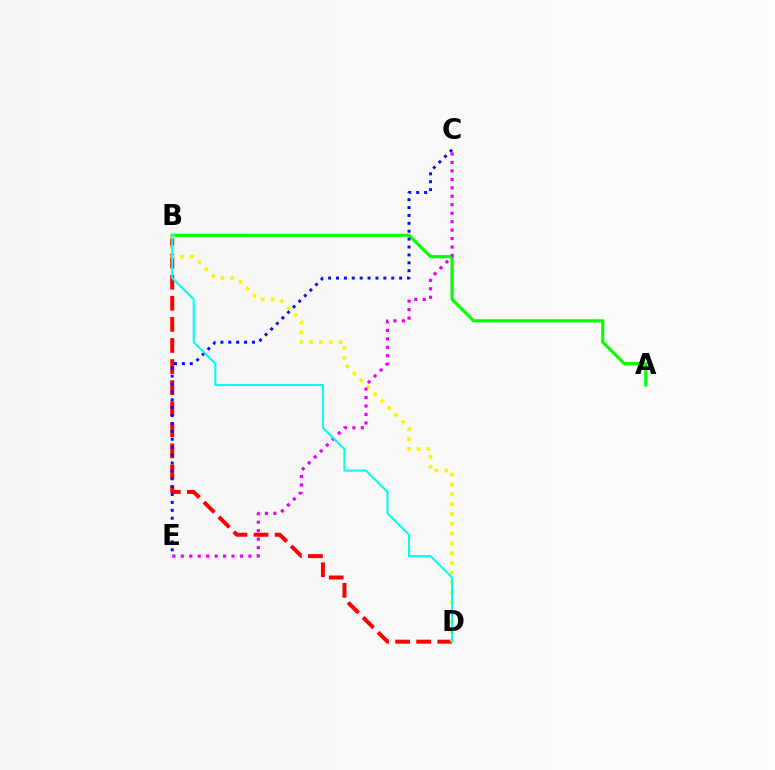{('B', 'D'): [{'color': '#ff0000', 'line_style': 'dashed', 'thickness': 2.86}, {'color': '#fcf500', 'line_style': 'dotted', 'thickness': 2.67}, {'color': '#00fff6', 'line_style': 'solid', 'thickness': 1.51}], ('A', 'B'): [{'color': '#08ff00', 'line_style': 'solid', 'thickness': 2.27}], ('C', 'E'): [{'color': '#ee00ff', 'line_style': 'dotted', 'thickness': 2.3}, {'color': '#0010ff', 'line_style': 'dotted', 'thickness': 2.14}]}